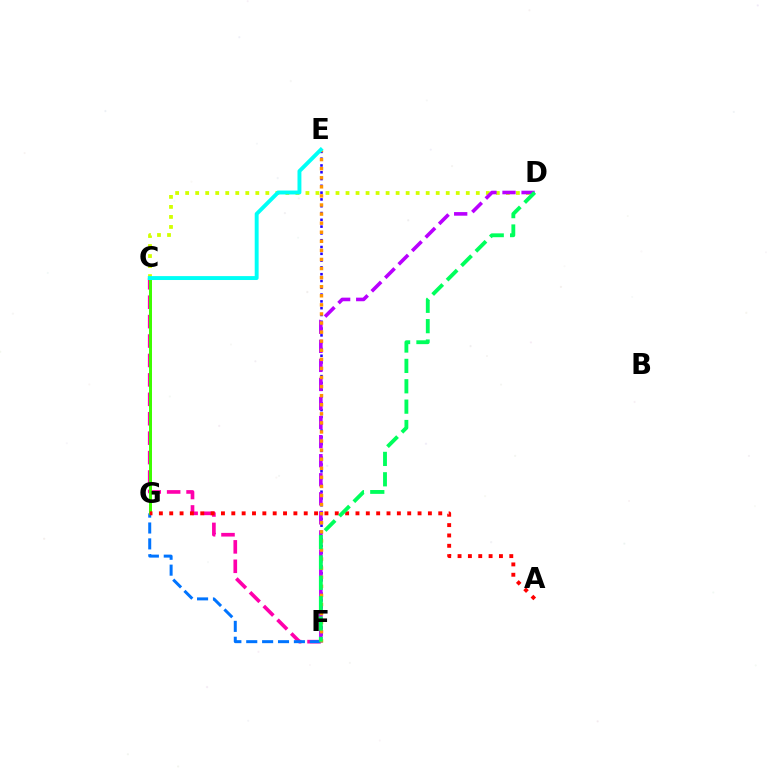{('C', 'F'): [{'color': '#ff00ac', 'line_style': 'dashed', 'thickness': 2.64}], ('C', 'D'): [{'color': '#d1ff00', 'line_style': 'dotted', 'thickness': 2.72}], ('E', 'F'): [{'color': '#2500ff', 'line_style': 'dotted', 'thickness': 1.85}, {'color': '#ff9400', 'line_style': 'dotted', 'thickness': 2.47}], ('F', 'G'): [{'color': '#0074ff', 'line_style': 'dashed', 'thickness': 2.16}], ('D', 'F'): [{'color': '#b900ff', 'line_style': 'dashed', 'thickness': 2.59}, {'color': '#00ff5c', 'line_style': 'dashed', 'thickness': 2.77}], ('C', 'G'): [{'color': '#3dff00', 'line_style': 'solid', 'thickness': 2.14}], ('A', 'G'): [{'color': '#ff0000', 'line_style': 'dotted', 'thickness': 2.81}], ('C', 'E'): [{'color': '#00fff6', 'line_style': 'solid', 'thickness': 2.81}]}